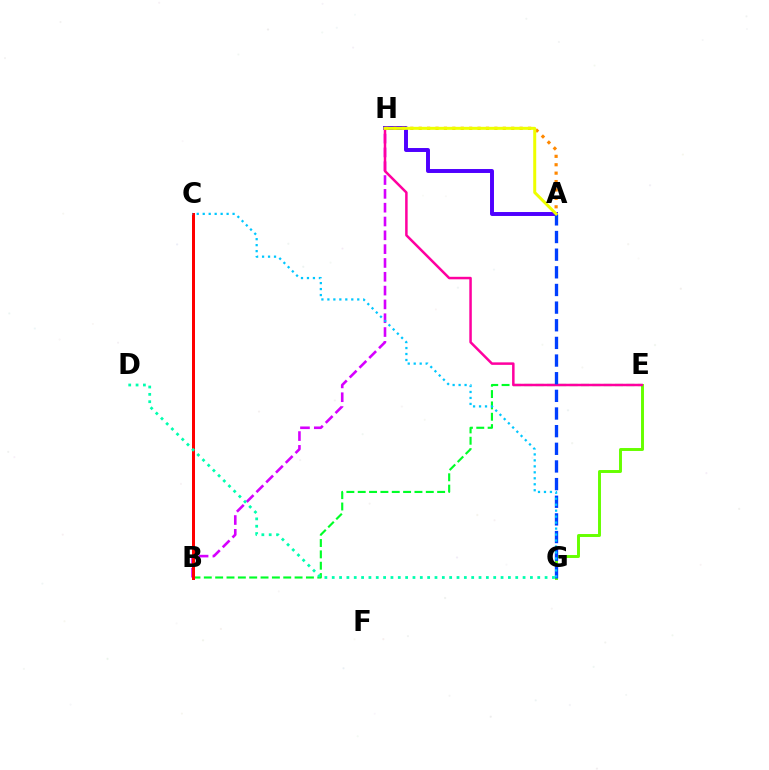{('E', 'G'): [{'color': '#66ff00', 'line_style': 'solid', 'thickness': 2.12}], ('B', 'E'): [{'color': '#00ff27', 'line_style': 'dashed', 'thickness': 1.54}], ('B', 'H'): [{'color': '#d600ff', 'line_style': 'dashed', 'thickness': 1.88}], ('A', 'H'): [{'color': '#4f00ff', 'line_style': 'solid', 'thickness': 2.84}, {'color': '#ff8800', 'line_style': 'dotted', 'thickness': 2.28}, {'color': '#eeff00', 'line_style': 'solid', 'thickness': 2.16}], ('E', 'H'): [{'color': '#ff00a0', 'line_style': 'solid', 'thickness': 1.8}], ('B', 'C'): [{'color': '#ff0000', 'line_style': 'solid', 'thickness': 2.16}], ('A', 'G'): [{'color': '#003fff', 'line_style': 'dashed', 'thickness': 2.4}], ('D', 'G'): [{'color': '#00ffaf', 'line_style': 'dotted', 'thickness': 1.99}], ('C', 'G'): [{'color': '#00c7ff', 'line_style': 'dotted', 'thickness': 1.62}]}